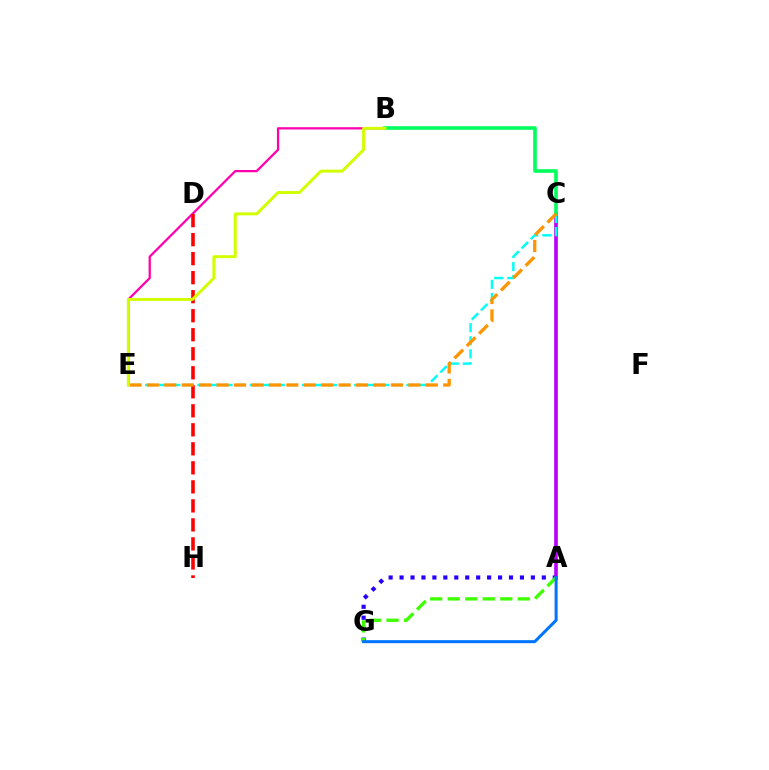{('A', 'C'): [{'color': '#b900ff', 'line_style': 'solid', 'thickness': 2.62}], ('C', 'E'): [{'color': '#00fff6', 'line_style': 'dashed', 'thickness': 1.77}, {'color': '#ff9400', 'line_style': 'dashed', 'thickness': 2.37}], ('B', 'E'): [{'color': '#ff00ac', 'line_style': 'solid', 'thickness': 1.63}, {'color': '#d1ff00', 'line_style': 'solid', 'thickness': 2.13}], ('A', 'G'): [{'color': '#2500ff', 'line_style': 'dotted', 'thickness': 2.97}, {'color': '#3dff00', 'line_style': 'dashed', 'thickness': 2.38}, {'color': '#0074ff', 'line_style': 'solid', 'thickness': 2.16}], ('D', 'H'): [{'color': '#ff0000', 'line_style': 'dashed', 'thickness': 2.58}], ('B', 'C'): [{'color': '#00ff5c', 'line_style': 'solid', 'thickness': 2.6}]}